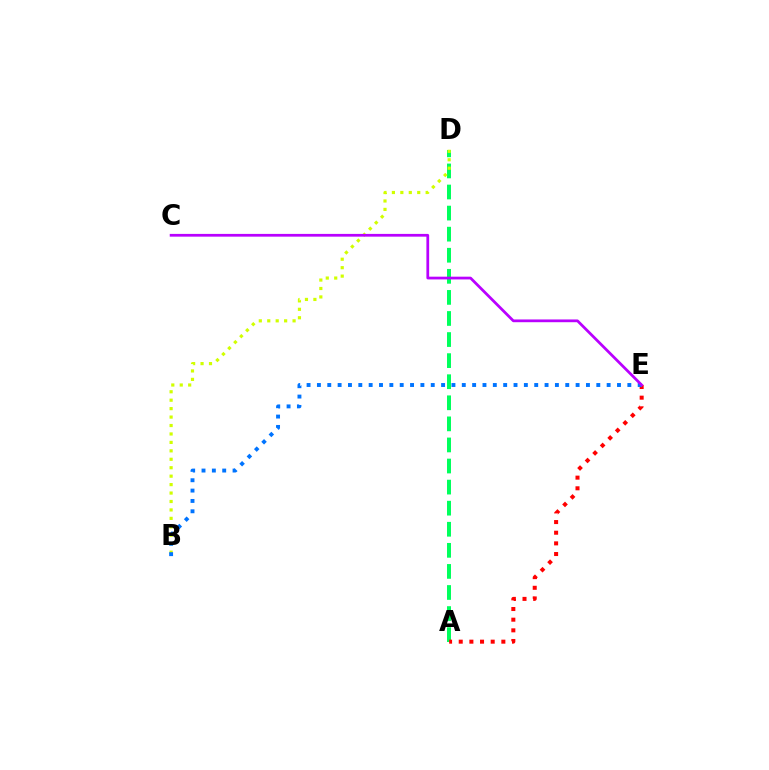{('A', 'D'): [{'color': '#00ff5c', 'line_style': 'dashed', 'thickness': 2.86}], ('A', 'E'): [{'color': '#ff0000', 'line_style': 'dotted', 'thickness': 2.9}], ('B', 'D'): [{'color': '#d1ff00', 'line_style': 'dotted', 'thickness': 2.29}], ('B', 'E'): [{'color': '#0074ff', 'line_style': 'dotted', 'thickness': 2.81}], ('C', 'E'): [{'color': '#b900ff', 'line_style': 'solid', 'thickness': 1.98}]}